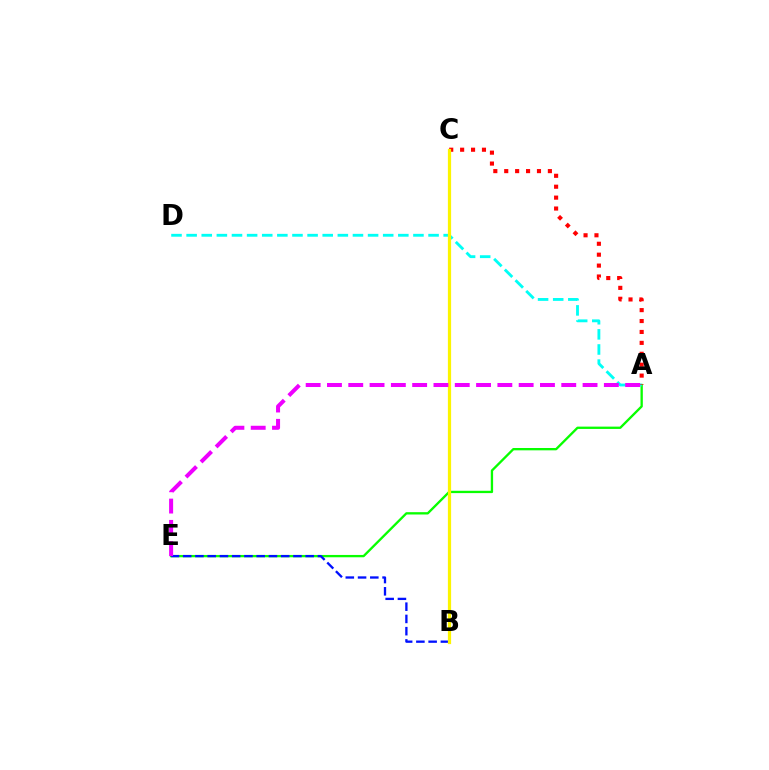{('A', 'E'): [{'color': '#08ff00', 'line_style': 'solid', 'thickness': 1.67}, {'color': '#ee00ff', 'line_style': 'dashed', 'thickness': 2.89}], ('A', 'D'): [{'color': '#00fff6', 'line_style': 'dashed', 'thickness': 2.05}], ('B', 'E'): [{'color': '#0010ff', 'line_style': 'dashed', 'thickness': 1.66}], ('A', 'C'): [{'color': '#ff0000', 'line_style': 'dotted', 'thickness': 2.97}], ('B', 'C'): [{'color': '#fcf500', 'line_style': 'solid', 'thickness': 2.32}]}